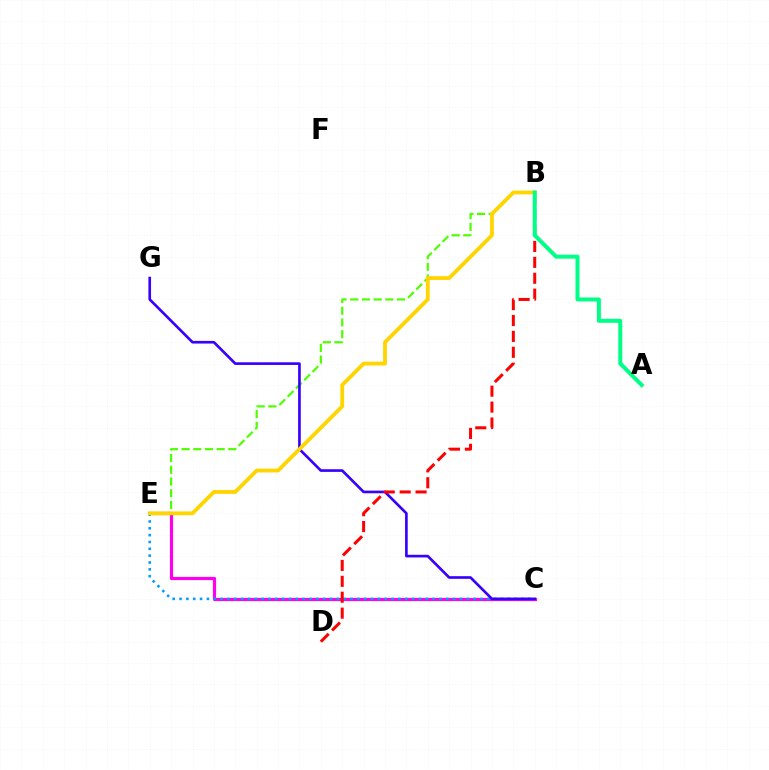{('B', 'E'): [{'color': '#4fff00', 'line_style': 'dashed', 'thickness': 1.59}, {'color': '#ffd500', 'line_style': 'solid', 'thickness': 2.75}], ('C', 'E'): [{'color': '#ff00ed', 'line_style': 'solid', 'thickness': 2.29}, {'color': '#009eff', 'line_style': 'dotted', 'thickness': 1.86}], ('C', 'G'): [{'color': '#3700ff', 'line_style': 'solid', 'thickness': 1.91}], ('B', 'D'): [{'color': '#ff0000', 'line_style': 'dashed', 'thickness': 2.16}], ('A', 'B'): [{'color': '#00ff86', 'line_style': 'solid', 'thickness': 2.87}]}